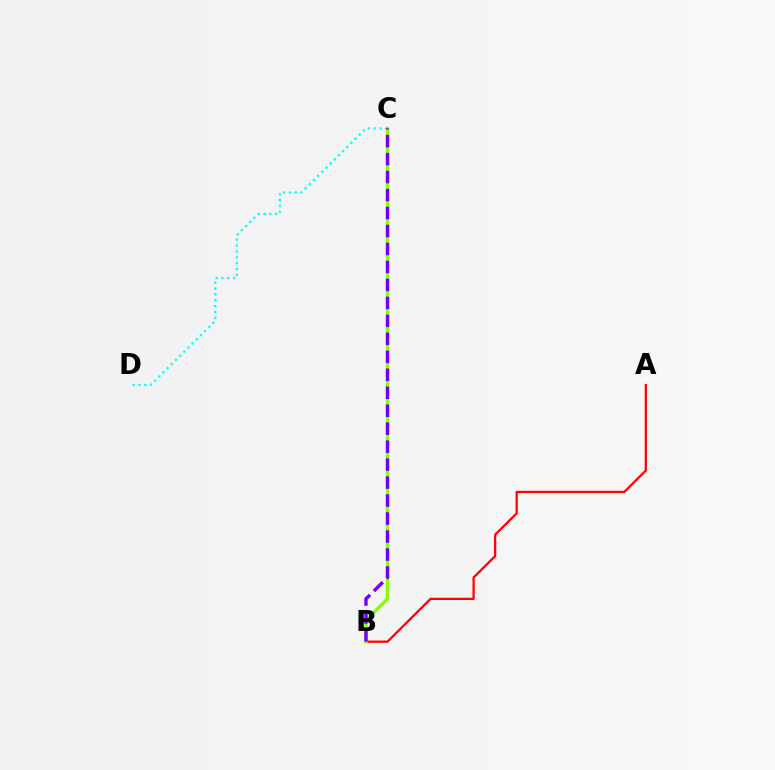{('A', 'B'): [{'color': '#ff0000', 'line_style': 'solid', 'thickness': 1.62}], ('C', 'D'): [{'color': '#00fff6', 'line_style': 'dotted', 'thickness': 1.59}], ('B', 'C'): [{'color': '#84ff00', 'line_style': 'solid', 'thickness': 2.33}, {'color': '#7200ff', 'line_style': 'dashed', 'thickness': 2.44}]}